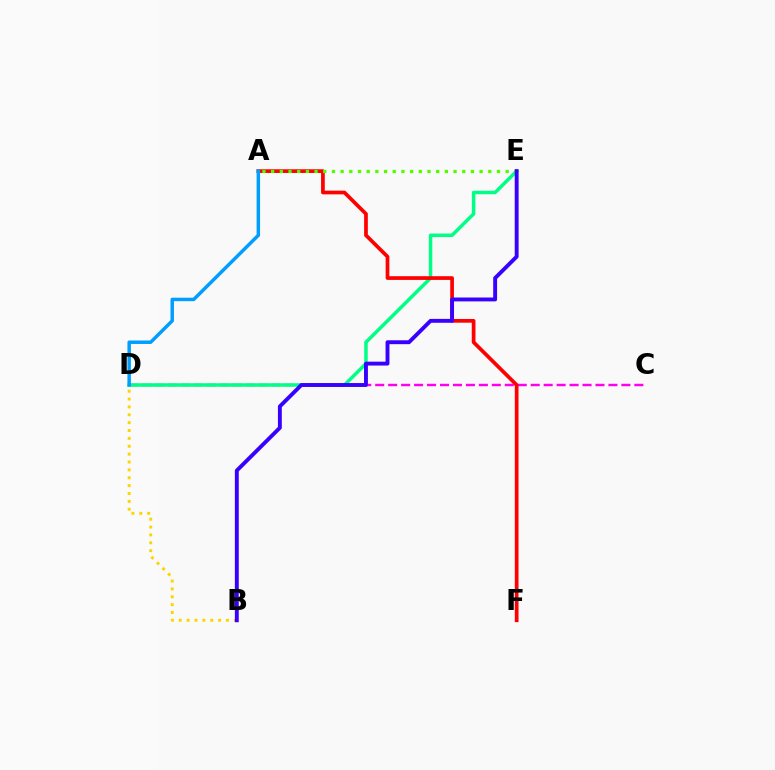{('C', 'D'): [{'color': '#ff00ed', 'line_style': 'dashed', 'thickness': 1.76}], ('B', 'D'): [{'color': '#ffd500', 'line_style': 'dotted', 'thickness': 2.14}], ('D', 'E'): [{'color': '#00ff86', 'line_style': 'solid', 'thickness': 2.51}], ('A', 'F'): [{'color': '#ff0000', 'line_style': 'solid', 'thickness': 2.68}], ('A', 'D'): [{'color': '#009eff', 'line_style': 'solid', 'thickness': 2.5}], ('A', 'E'): [{'color': '#4fff00', 'line_style': 'dotted', 'thickness': 2.36}], ('B', 'E'): [{'color': '#3700ff', 'line_style': 'solid', 'thickness': 2.8}]}